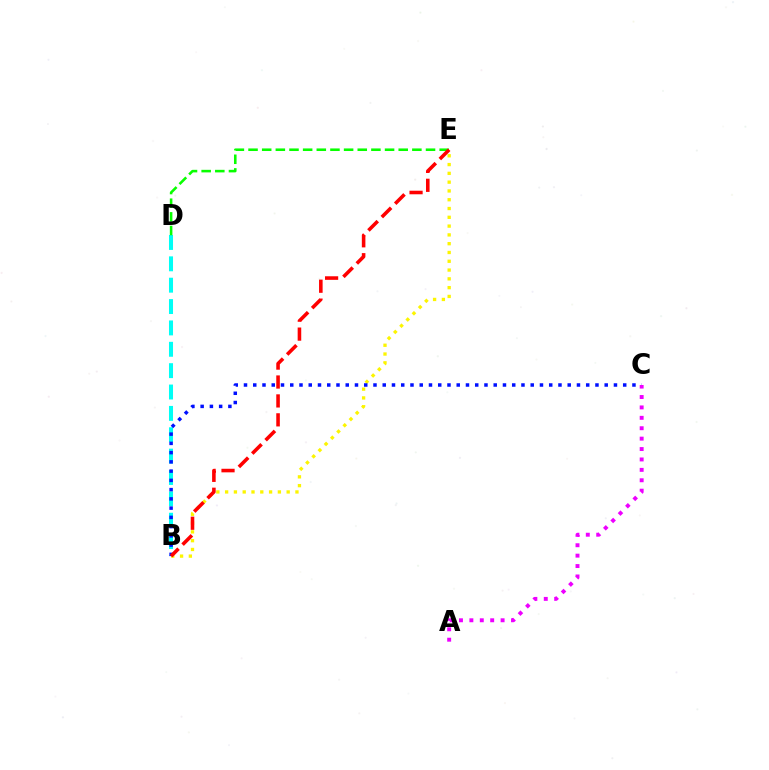{('B', 'E'): [{'color': '#fcf500', 'line_style': 'dotted', 'thickness': 2.39}, {'color': '#ff0000', 'line_style': 'dashed', 'thickness': 2.57}], ('B', 'D'): [{'color': '#00fff6', 'line_style': 'dashed', 'thickness': 2.9}], ('D', 'E'): [{'color': '#08ff00', 'line_style': 'dashed', 'thickness': 1.85}], ('B', 'C'): [{'color': '#0010ff', 'line_style': 'dotted', 'thickness': 2.51}], ('A', 'C'): [{'color': '#ee00ff', 'line_style': 'dotted', 'thickness': 2.83}]}